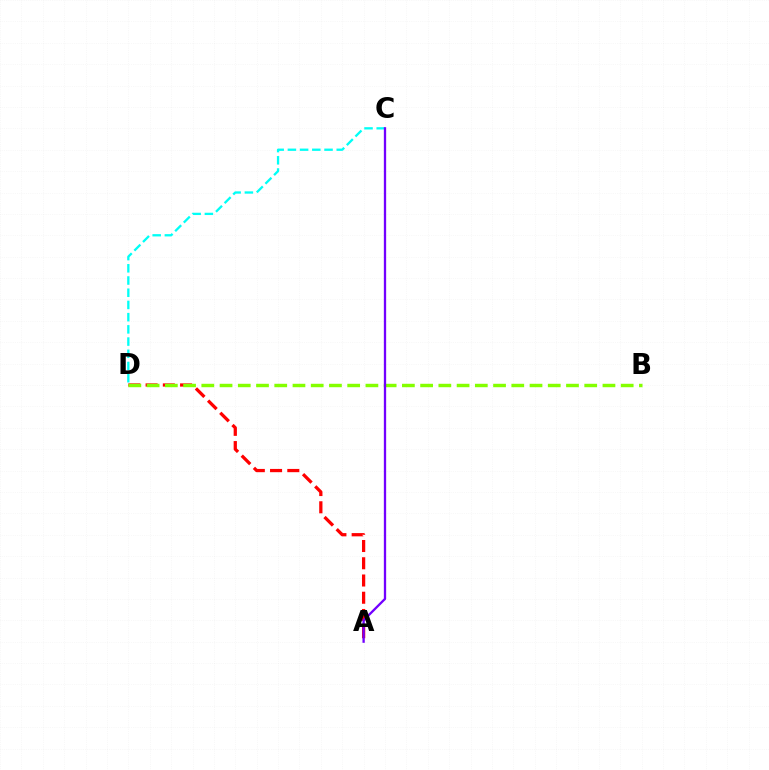{('C', 'D'): [{'color': '#00fff6', 'line_style': 'dashed', 'thickness': 1.66}], ('A', 'D'): [{'color': '#ff0000', 'line_style': 'dashed', 'thickness': 2.34}], ('B', 'D'): [{'color': '#84ff00', 'line_style': 'dashed', 'thickness': 2.48}], ('A', 'C'): [{'color': '#7200ff', 'line_style': 'solid', 'thickness': 1.66}]}